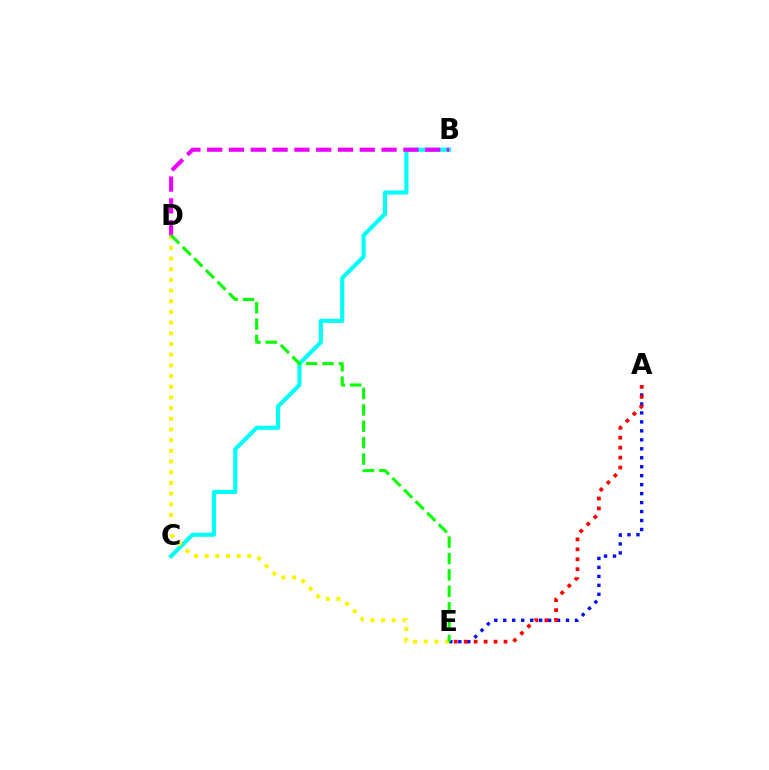{('A', 'E'): [{'color': '#0010ff', 'line_style': 'dotted', 'thickness': 2.44}, {'color': '#ff0000', 'line_style': 'dotted', 'thickness': 2.7}], ('B', 'C'): [{'color': '#00fff6', 'line_style': 'solid', 'thickness': 2.96}], ('D', 'E'): [{'color': '#fcf500', 'line_style': 'dotted', 'thickness': 2.9}, {'color': '#08ff00', 'line_style': 'dashed', 'thickness': 2.23}], ('B', 'D'): [{'color': '#ee00ff', 'line_style': 'dashed', 'thickness': 2.96}]}